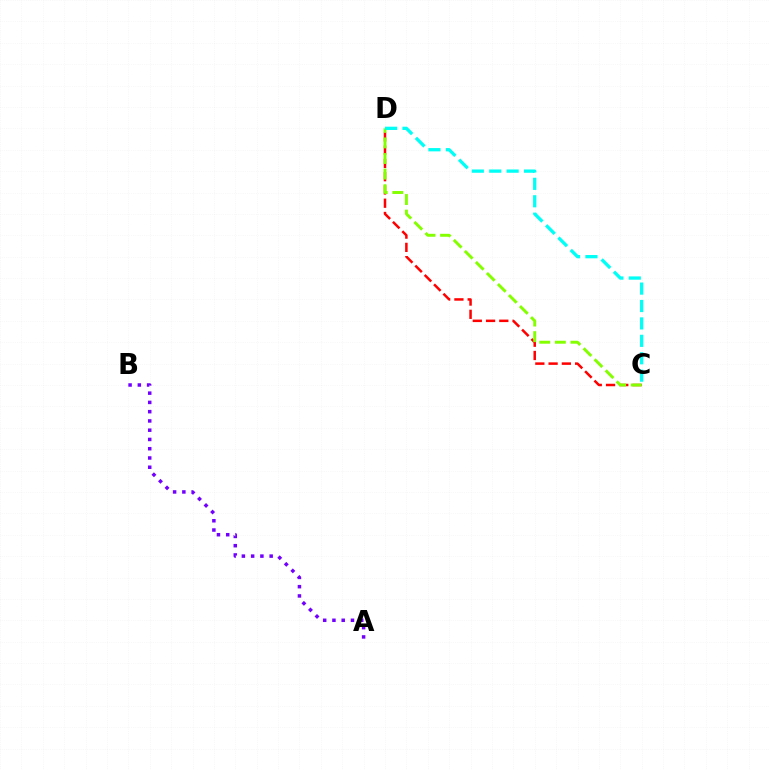{('C', 'D'): [{'color': '#ff0000', 'line_style': 'dashed', 'thickness': 1.8}, {'color': '#84ff00', 'line_style': 'dashed', 'thickness': 2.12}, {'color': '#00fff6', 'line_style': 'dashed', 'thickness': 2.37}], ('A', 'B'): [{'color': '#7200ff', 'line_style': 'dotted', 'thickness': 2.52}]}